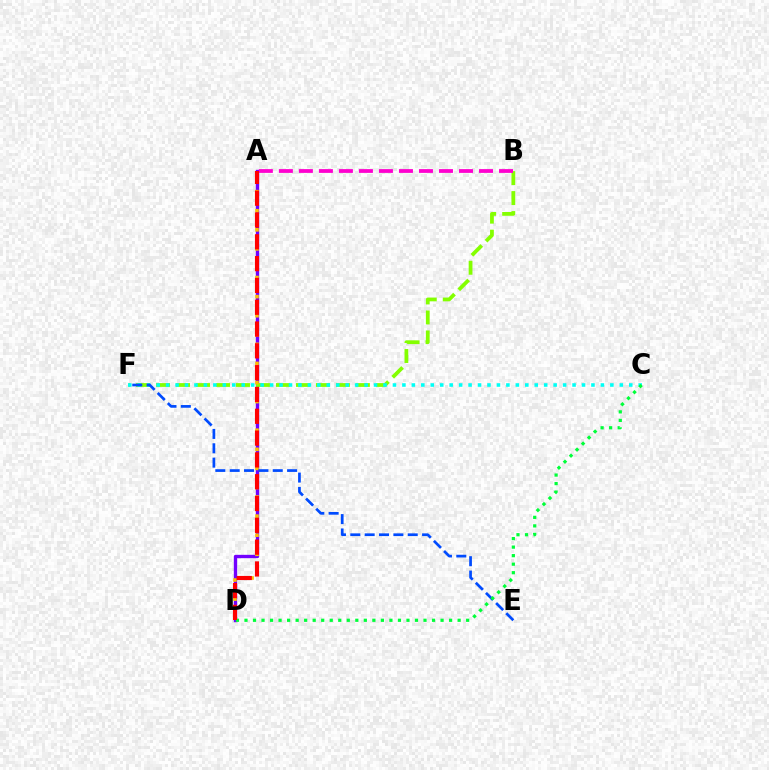{('A', 'D'): [{'color': '#7200ff', 'line_style': 'solid', 'thickness': 2.41}, {'color': '#ffbd00', 'line_style': 'dotted', 'thickness': 2.59}, {'color': '#ff0000', 'line_style': 'dashed', 'thickness': 2.96}], ('B', 'F'): [{'color': '#84ff00', 'line_style': 'dashed', 'thickness': 2.71}], ('C', 'F'): [{'color': '#00fff6', 'line_style': 'dotted', 'thickness': 2.57}], ('E', 'F'): [{'color': '#004bff', 'line_style': 'dashed', 'thickness': 1.95}], ('A', 'B'): [{'color': '#ff00cf', 'line_style': 'dashed', 'thickness': 2.72}], ('C', 'D'): [{'color': '#00ff39', 'line_style': 'dotted', 'thickness': 2.32}]}